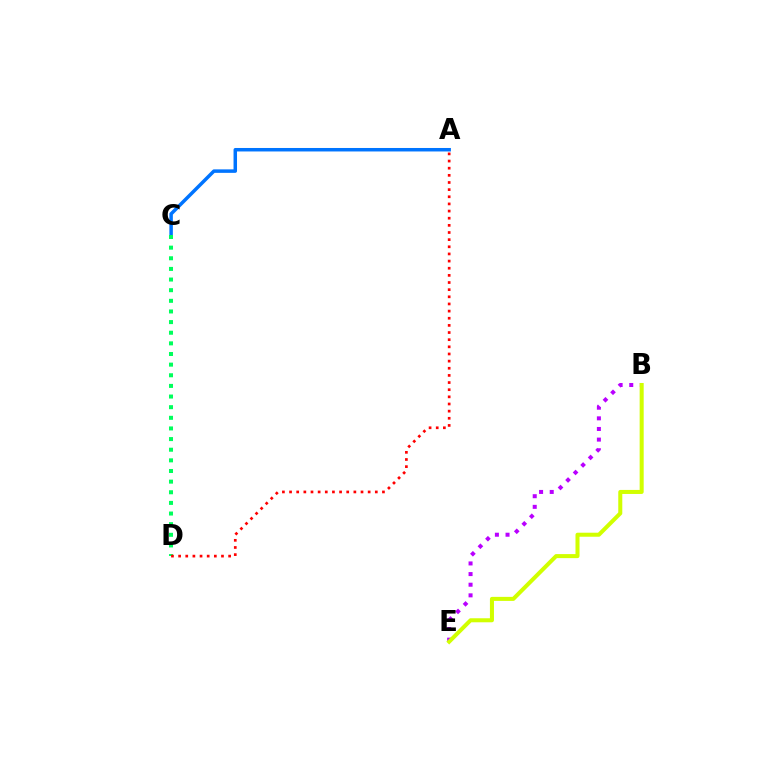{('A', 'C'): [{'color': '#0074ff', 'line_style': 'solid', 'thickness': 2.51}], ('C', 'D'): [{'color': '#00ff5c', 'line_style': 'dotted', 'thickness': 2.89}], ('B', 'E'): [{'color': '#b900ff', 'line_style': 'dotted', 'thickness': 2.89}, {'color': '#d1ff00', 'line_style': 'solid', 'thickness': 2.9}], ('A', 'D'): [{'color': '#ff0000', 'line_style': 'dotted', 'thickness': 1.94}]}